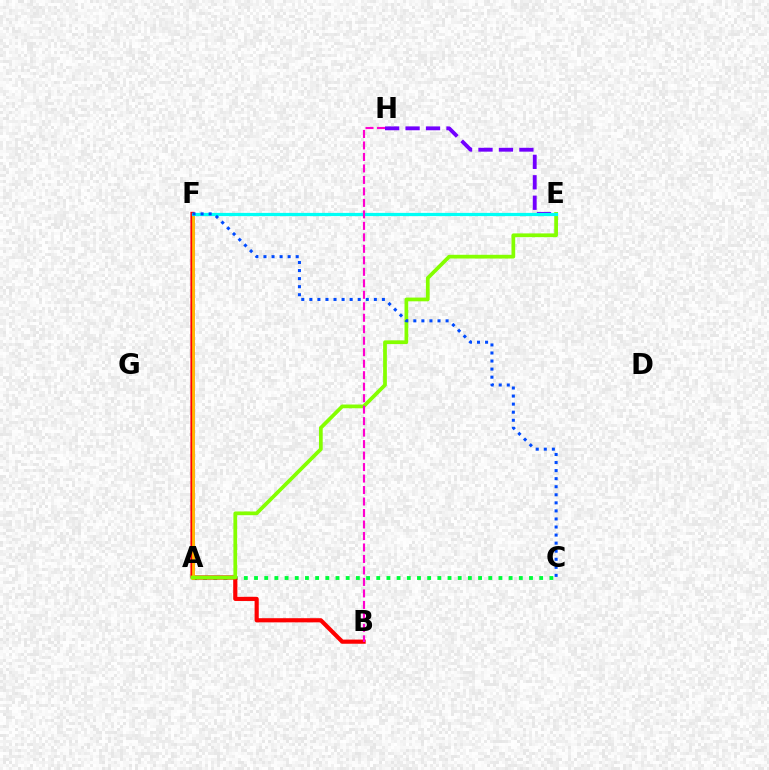{('A', 'C'): [{'color': '#00ff39', 'line_style': 'dotted', 'thickness': 2.77}], ('B', 'F'): [{'color': '#ff0000', 'line_style': 'solid', 'thickness': 2.99}], ('A', 'F'): [{'color': '#ffbd00', 'line_style': 'solid', 'thickness': 1.96}], ('E', 'H'): [{'color': '#7200ff', 'line_style': 'dashed', 'thickness': 2.78}], ('A', 'E'): [{'color': '#84ff00', 'line_style': 'solid', 'thickness': 2.69}], ('E', 'F'): [{'color': '#00fff6', 'line_style': 'solid', 'thickness': 2.32}], ('C', 'F'): [{'color': '#004bff', 'line_style': 'dotted', 'thickness': 2.19}], ('B', 'H'): [{'color': '#ff00cf', 'line_style': 'dashed', 'thickness': 1.56}]}